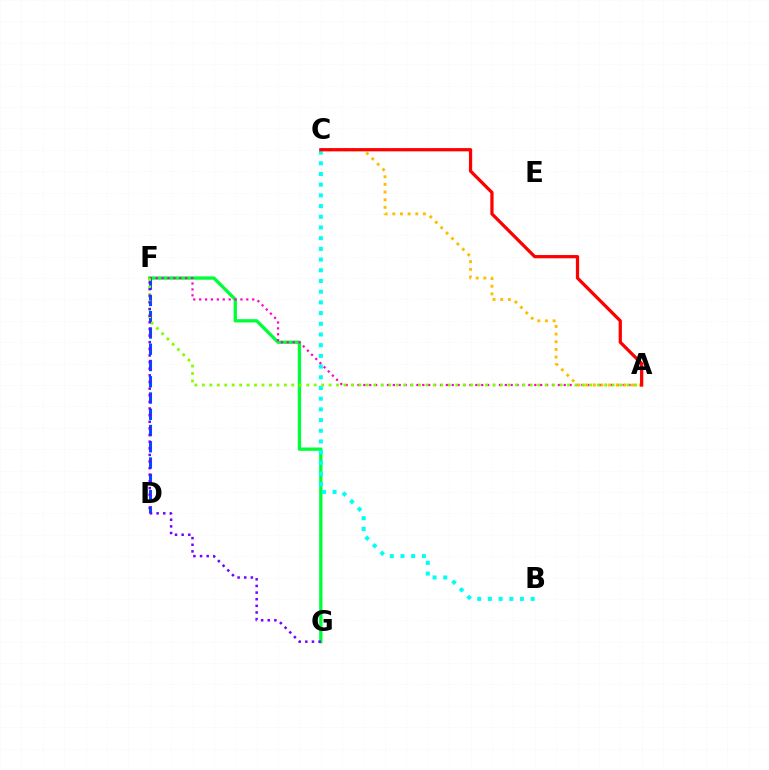{('F', 'G'): [{'color': '#00ff39', 'line_style': 'solid', 'thickness': 2.4}, {'color': '#7200ff', 'line_style': 'dotted', 'thickness': 1.8}], ('B', 'C'): [{'color': '#00fff6', 'line_style': 'dotted', 'thickness': 2.91}], ('A', 'F'): [{'color': '#ff00cf', 'line_style': 'dotted', 'thickness': 1.6}, {'color': '#84ff00', 'line_style': 'dotted', 'thickness': 2.02}], ('A', 'C'): [{'color': '#ffbd00', 'line_style': 'dotted', 'thickness': 2.08}, {'color': '#ff0000', 'line_style': 'solid', 'thickness': 2.34}], ('D', 'F'): [{'color': '#004bff', 'line_style': 'dashed', 'thickness': 2.21}]}